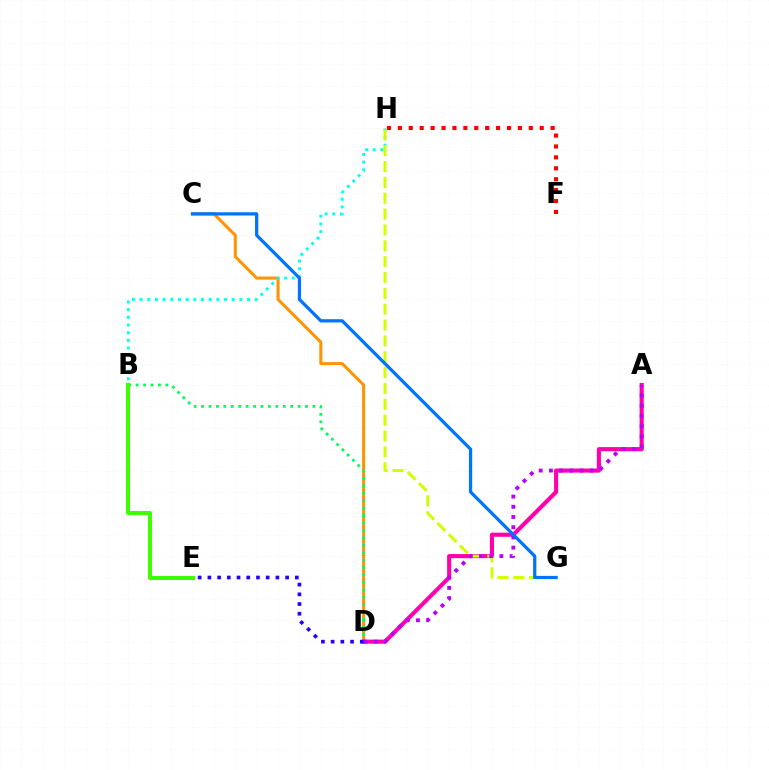{('C', 'D'): [{'color': '#ff9400', 'line_style': 'solid', 'thickness': 2.19}], ('B', 'D'): [{'color': '#00ff5c', 'line_style': 'dotted', 'thickness': 2.02}], ('A', 'D'): [{'color': '#ff00ac', 'line_style': 'solid', 'thickness': 2.96}, {'color': '#b900ff', 'line_style': 'dotted', 'thickness': 2.77}], ('B', 'H'): [{'color': '#00fff6', 'line_style': 'dotted', 'thickness': 2.08}], ('G', 'H'): [{'color': '#d1ff00', 'line_style': 'dashed', 'thickness': 2.15}], ('C', 'G'): [{'color': '#0074ff', 'line_style': 'solid', 'thickness': 2.34}], ('D', 'E'): [{'color': '#2500ff', 'line_style': 'dotted', 'thickness': 2.64}], ('B', 'E'): [{'color': '#3dff00', 'line_style': 'solid', 'thickness': 2.9}], ('F', 'H'): [{'color': '#ff0000', 'line_style': 'dotted', 'thickness': 2.96}]}